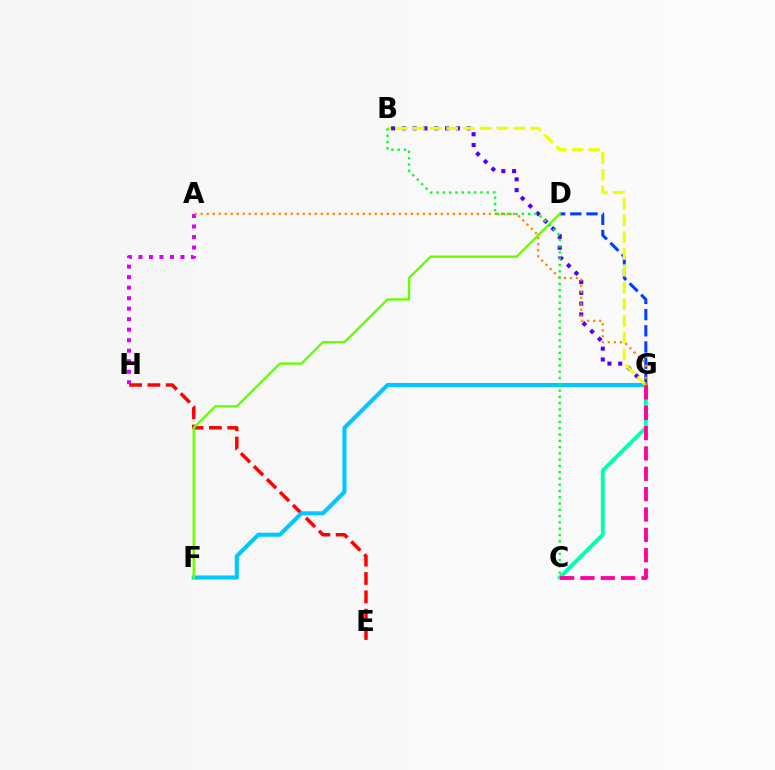{('E', 'H'): [{'color': '#ff0000', 'line_style': 'dashed', 'thickness': 2.49}], ('C', 'G'): [{'color': '#00ffaf', 'line_style': 'solid', 'thickness': 2.8}, {'color': '#ff00a0', 'line_style': 'dashed', 'thickness': 2.76}], ('D', 'G'): [{'color': '#003fff', 'line_style': 'dashed', 'thickness': 2.2}], ('B', 'G'): [{'color': '#4f00ff', 'line_style': 'dotted', 'thickness': 2.93}, {'color': '#eeff00', 'line_style': 'dashed', 'thickness': 2.28}], ('A', 'H'): [{'color': '#d600ff', 'line_style': 'dotted', 'thickness': 2.86}], ('F', 'G'): [{'color': '#00c7ff', 'line_style': 'solid', 'thickness': 2.93}], ('A', 'G'): [{'color': '#ff8800', 'line_style': 'dotted', 'thickness': 1.63}], ('D', 'F'): [{'color': '#66ff00', 'line_style': 'solid', 'thickness': 1.71}], ('B', 'C'): [{'color': '#00ff27', 'line_style': 'dotted', 'thickness': 1.71}]}